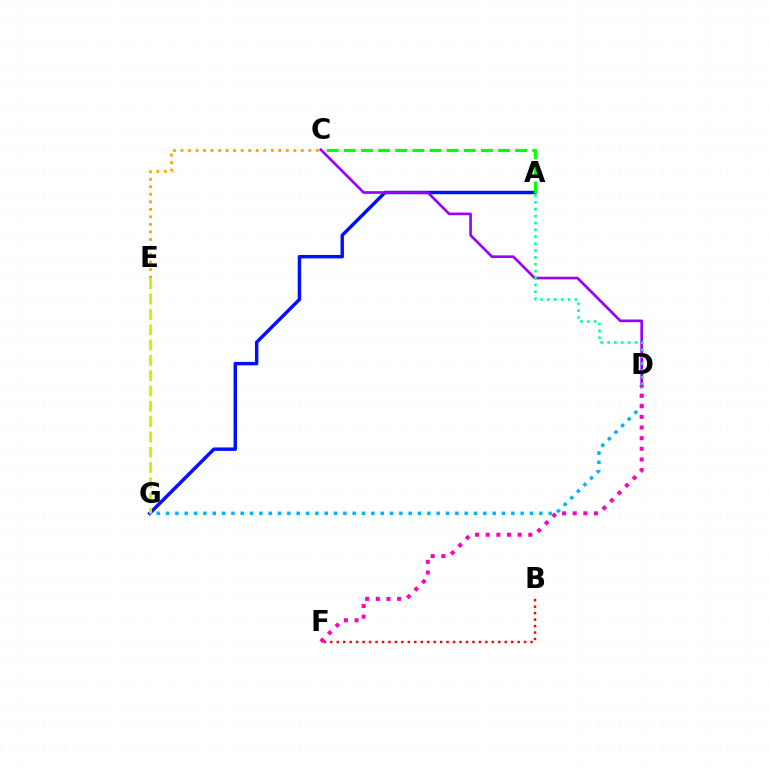{('C', 'E'): [{'color': '#ffa500', 'line_style': 'dotted', 'thickness': 2.04}], ('A', 'G'): [{'color': '#0010ff', 'line_style': 'solid', 'thickness': 2.48}], ('C', 'D'): [{'color': '#9b00ff', 'line_style': 'solid', 'thickness': 1.92}], ('D', 'G'): [{'color': '#00b5ff', 'line_style': 'dotted', 'thickness': 2.54}], ('A', 'D'): [{'color': '#00ff9d', 'line_style': 'dotted', 'thickness': 1.87}], ('A', 'C'): [{'color': '#08ff00', 'line_style': 'dashed', 'thickness': 2.33}], ('E', 'G'): [{'color': '#b3ff00', 'line_style': 'dashed', 'thickness': 2.08}], ('D', 'F'): [{'color': '#ff00bd', 'line_style': 'dotted', 'thickness': 2.89}], ('B', 'F'): [{'color': '#ff0000', 'line_style': 'dotted', 'thickness': 1.76}]}